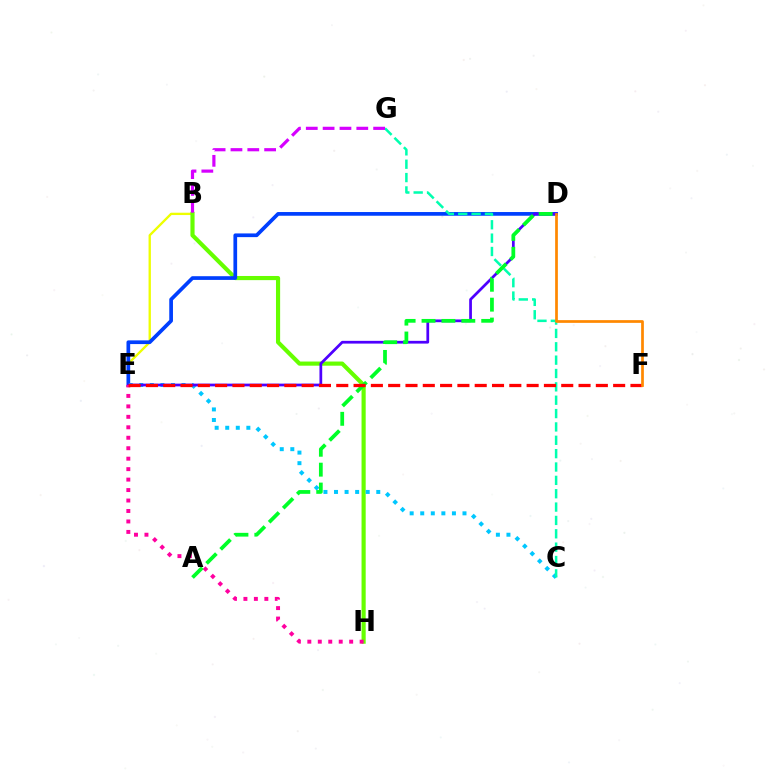{('B', 'E'): [{'color': '#eeff00', 'line_style': 'solid', 'thickness': 1.69}], ('B', 'H'): [{'color': '#66ff00', 'line_style': 'solid', 'thickness': 2.99}], ('D', 'E'): [{'color': '#003fff', 'line_style': 'solid', 'thickness': 2.67}, {'color': '#4f00ff', 'line_style': 'solid', 'thickness': 1.97}], ('C', 'E'): [{'color': '#00c7ff', 'line_style': 'dotted', 'thickness': 2.87}], ('C', 'G'): [{'color': '#00ffaf', 'line_style': 'dashed', 'thickness': 1.81}], ('E', 'H'): [{'color': '#ff00a0', 'line_style': 'dotted', 'thickness': 2.84}], ('A', 'D'): [{'color': '#00ff27', 'line_style': 'dashed', 'thickness': 2.7}], ('E', 'F'): [{'color': '#ff0000', 'line_style': 'dashed', 'thickness': 2.35}], ('D', 'F'): [{'color': '#ff8800', 'line_style': 'solid', 'thickness': 1.96}], ('B', 'G'): [{'color': '#d600ff', 'line_style': 'dashed', 'thickness': 2.29}]}